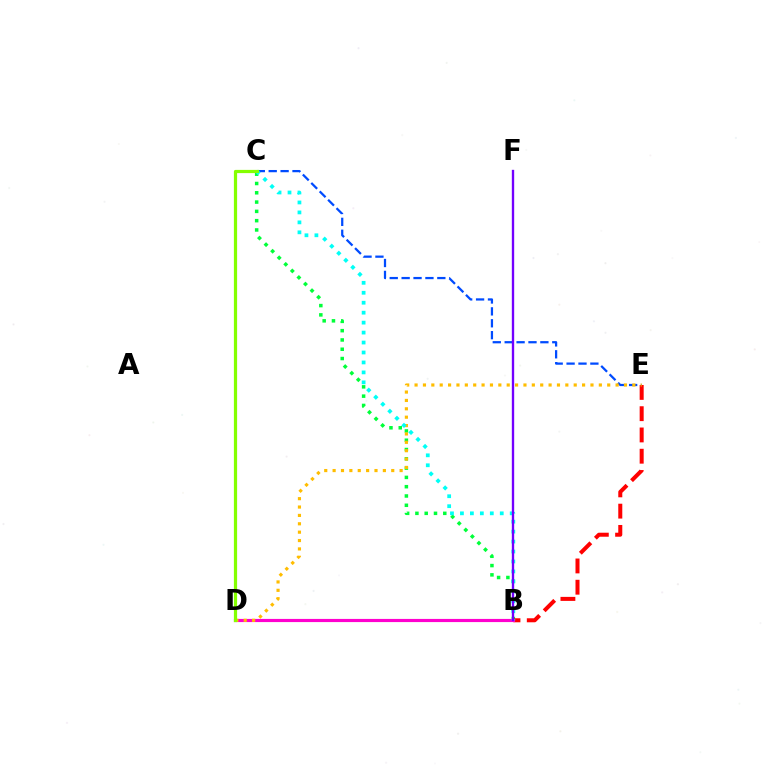{('B', 'C'): [{'color': '#00ff39', 'line_style': 'dotted', 'thickness': 2.52}, {'color': '#00fff6', 'line_style': 'dotted', 'thickness': 2.7}], ('C', 'E'): [{'color': '#004bff', 'line_style': 'dashed', 'thickness': 1.62}], ('B', 'E'): [{'color': '#ff0000', 'line_style': 'dashed', 'thickness': 2.89}], ('B', 'D'): [{'color': '#ff00cf', 'line_style': 'solid', 'thickness': 2.28}], ('D', 'E'): [{'color': '#ffbd00', 'line_style': 'dotted', 'thickness': 2.28}], ('B', 'F'): [{'color': '#7200ff', 'line_style': 'solid', 'thickness': 1.69}], ('C', 'D'): [{'color': '#84ff00', 'line_style': 'solid', 'thickness': 2.32}]}